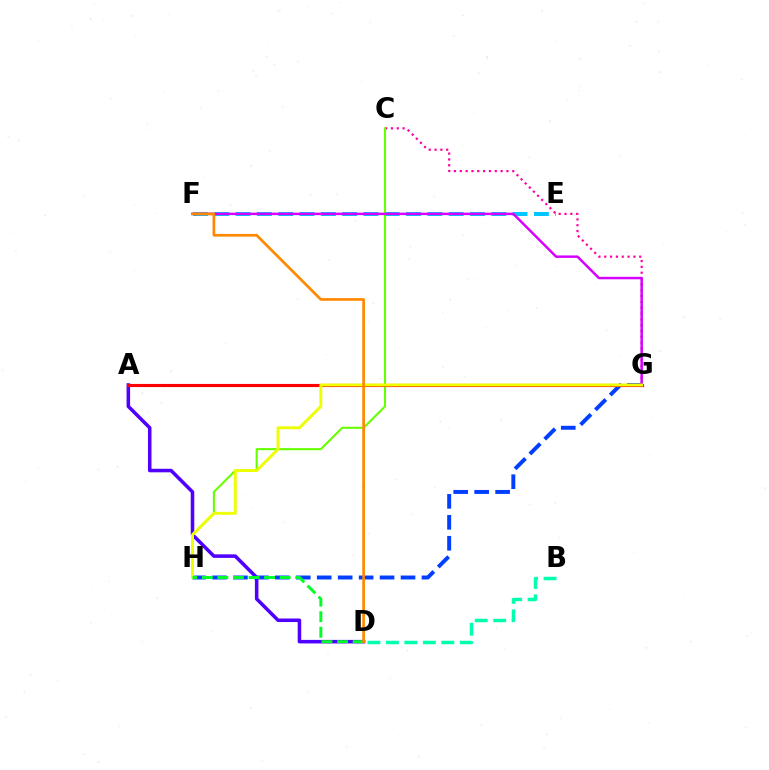{('A', 'D'): [{'color': '#4f00ff', 'line_style': 'solid', 'thickness': 2.55}], ('E', 'F'): [{'color': '#00c7ff', 'line_style': 'dashed', 'thickness': 2.89}], ('C', 'G'): [{'color': '#ff00a0', 'line_style': 'dotted', 'thickness': 1.58}], ('C', 'H'): [{'color': '#66ff00', 'line_style': 'solid', 'thickness': 1.51}], ('G', 'H'): [{'color': '#003fff', 'line_style': 'dashed', 'thickness': 2.85}, {'color': '#eeff00', 'line_style': 'solid', 'thickness': 2.12}], ('F', 'G'): [{'color': '#d600ff', 'line_style': 'solid', 'thickness': 1.78}], ('A', 'G'): [{'color': '#ff0000', 'line_style': 'solid', 'thickness': 2.26}], ('B', 'D'): [{'color': '#00ffaf', 'line_style': 'dashed', 'thickness': 2.51}], ('D', 'H'): [{'color': '#00ff27', 'line_style': 'dashed', 'thickness': 2.12}], ('D', 'F'): [{'color': '#ff8800', 'line_style': 'solid', 'thickness': 1.94}]}